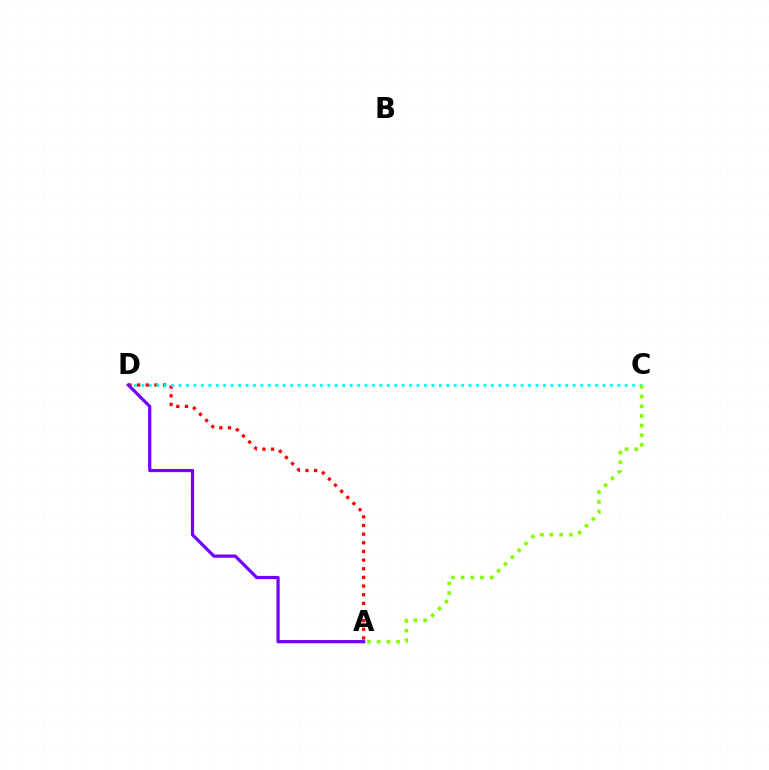{('A', 'D'): [{'color': '#ff0000', 'line_style': 'dotted', 'thickness': 2.35}, {'color': '#7200ff', 'line_style': 'solid', 'thickness': 2.31}], ('C', 'D'): [{'color': '#00fff6', 'line_style': 'dotted', 'thickness': 2.02}], ('A', 'C'): [{'color': '#84ff00', 'line_style': 'dotted', 'thickness': 2.63}]}